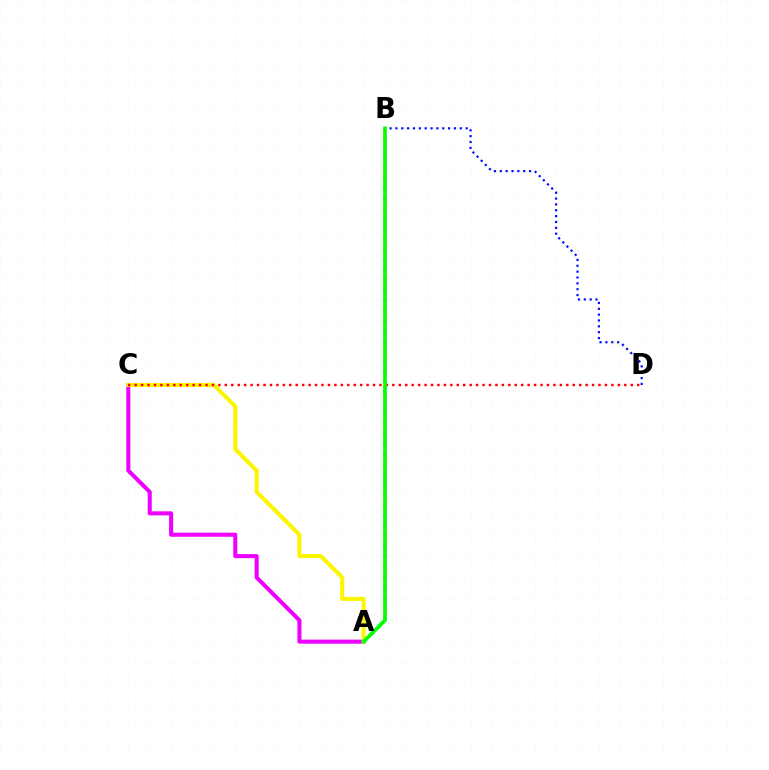{('A', 'C'): [{'color': '#ee00ff', 'line_style': 'solid', 'thickness': 2.92}, {'color': '#fcf500', 'line_style': 'solid', 'thickness': 2.92}], ('B', 'D'): [{'color': '#0010ff', 'line_style': 'dotted', 'thickness': 1.59}], ('C', 'D'): [{'color': '#ff0000', 'line_style': 'dotted', 'thickness': 1.75}], ('A', 'B'): [{'color': '#00fff6', 'line_style': 'dotted', 'thickness': 2.78}, {'color': '#08ff00', 'line_style': 'solid', 'thickness': 2.64}]}